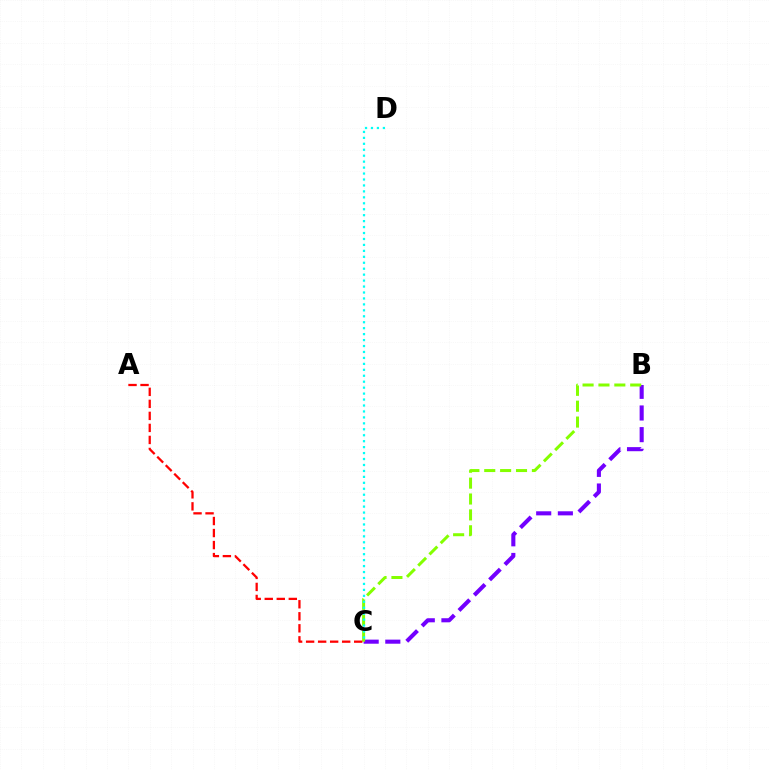{('B', 'C'): [{'color': '#7200ff', 'line_style': 'dashed', 'thickness': 2.94}, {'color': '#84ff00', 'line_style': 'dashed', 'thickness': 2.16}], ('C', 'D'): [{'color': '#00fff6', 'line_style': 'dotted', 'thickness': 1.62}], ('A', 'C'): [{'color': '#ff0000', 'line_style': 'dashed', 'thickness': 1.63}]}